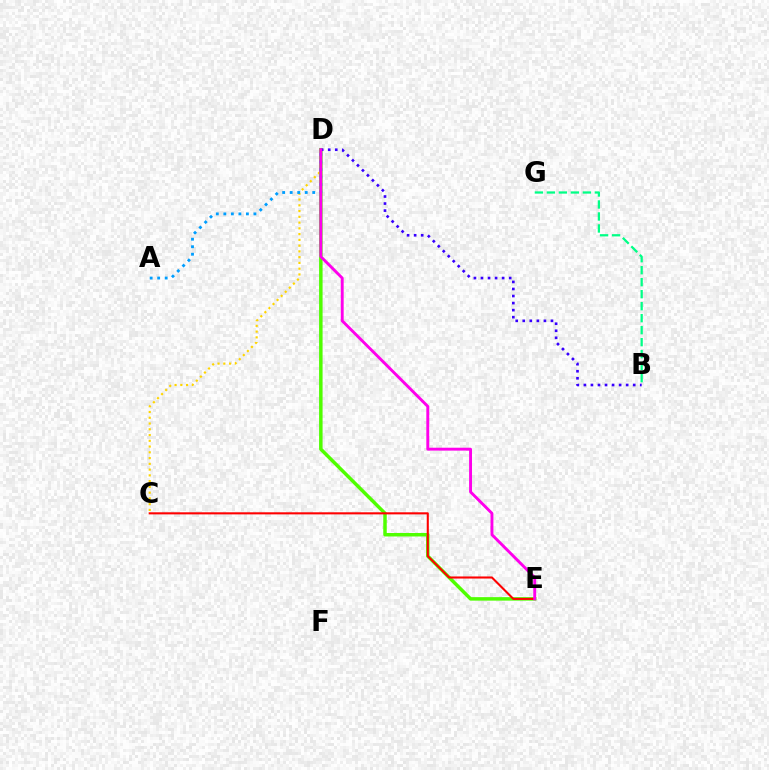{('C', 'D'): [{'color': '#ffd500', 'line_style': 'dotted', 'thickness': 1.57}], ('D', 'E'): [{'color': '#4fff00', 'line_style': 'solid', 'thickness': 2.51}, {'color': '#ff00ed', 'line_style': 'solid', 'thickness': 2.09}], ('B', 'D'): [{'color': '#3700ff', 'line_style': 'dotted', 'thickness': 1.91}], ('A', 'D'): [{'color': '#009eff', 'line_style': 'dotted', 'thickness': 2.04}], ('C', 'E'): [{'color': '#ff0000', 'line_style': 'solid', 'thickness': 1.5}], ('B', 'G'): [{'color': '#00ff86', 'line_style': 'dashed', 'thickness': 1.63}]}